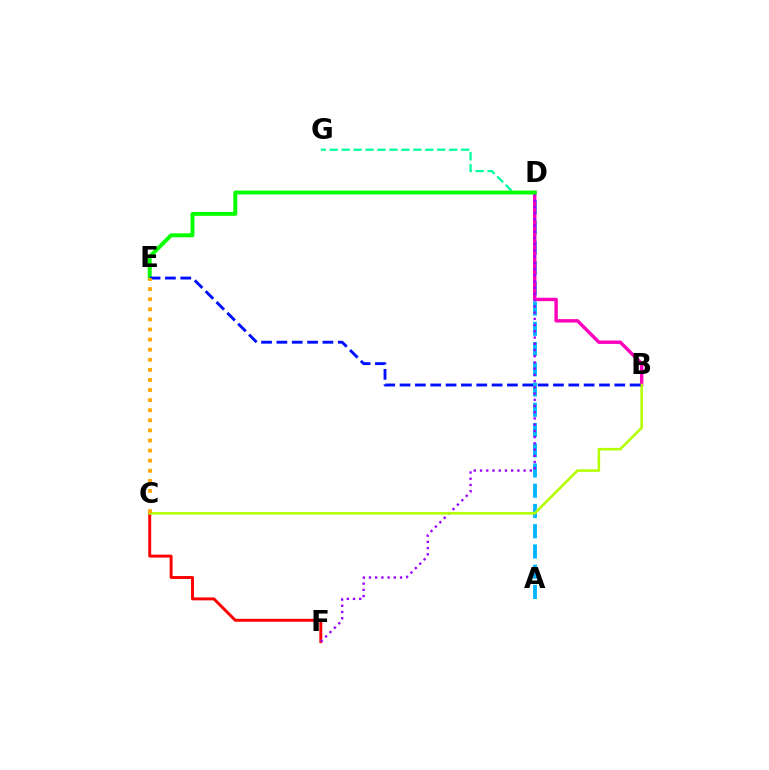{('C', 'F'): [{'color': '#ff0000', 'line_style': 'solid', 'thickness': 2.11}], ('A', 'D'): [{'color': '#00b5ff', 'line_style': 'dashed', 'thickness': 2.75}], ('B', 'D'): [{'color': '#ff00bd', 'line_style': 'solid', 'thickness': 2.46}], ('D', 'F'): [{'color': '#9b00ff', 'line_style': 'dotted', 'thickness': 1.69}], ('D', 'G'): [{'color': '#00ff9d', 'line_style': 'dashed', 'thickness': 1.62}], ('B', 'C'): [{'color': '#b3ff00', 'line_style': 'solid', 'thickness': 1.84}], ('D', 'E'): [{'color': '#08ff00', 'line_style': 'solid', 'thickness': 2.82}], ('B', 'E'): [{'color': '#0010ff', 'line_style': 'dashed', 'thickness': 2.08}], ('C', 'E'): [{'color': '#ffa500', 'line_style': 'dotted', 'thickness': 2.74}]}